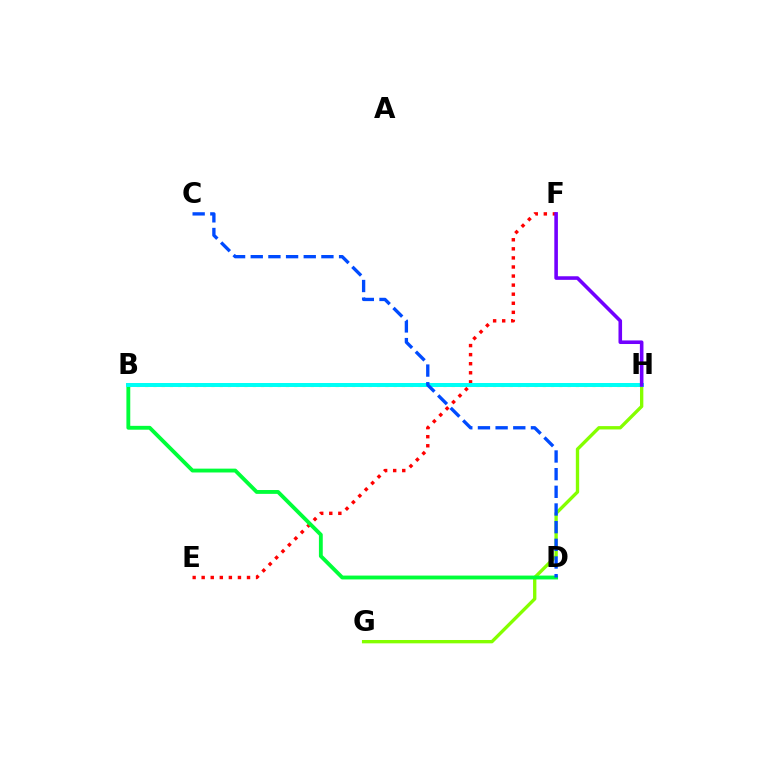{('B', 'H'): [{'color': '#ff00cf', 'line_style': 'solid', 'thickness': 1.64}, {'color': '#ffbd00', 'line_style': 'dotted', 'thickness': 2.25}, {'color': '#00fff6', 'line_style': 'solid', 'thickness': 2.86}], ('G', 'H'): [{'color': '#84ff00', 'line_style': 'solid', 'thickness': 2.41}], ('E', 'F'): [{'color': '#ff0000', 'line_style': 'dotted', 'thickness': 2.46}], ('B', 'D'): [{'color': '#00ff39', 'line_style': 'solid', 'thickness': 2.77}], ('C', 'D'): [{'color': '#004bff', 'line_style': 'dashed', 'thickness': 2.4}], ('F', 'H'): [{'color': '#7200ff', 'line_style': 'solid', 'thickness': 2.58}]}